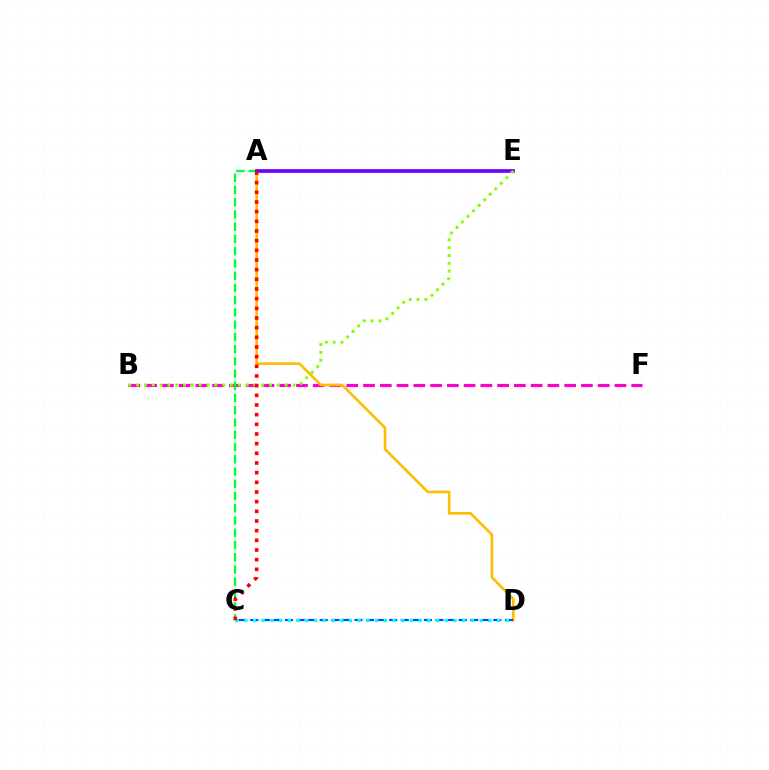{('B', 'F'): [{'color': '#ff00cf', 'line_style': 'dashed', 'thickness': 2.28}], ('A', 'D'): [{'color': '#ffbd00', 'line_style': 'solid', 'thickness': 1.9}], ('A', 'C'): [{'color': '#00ff39', 'line_style': 'dashed', 'thickness': 1.66}, {'color': '#ff0000', 'line_style': 'dotted', 'thickness': 2.63}], ('A', 'E'): [{'color': '#7200ff', 'line_style': 'solid', 'thickness': 2.68}], ('C', 'D'): [{'color': '#004bff', 'line_style': 'dashed', 'thickness': 1.57}, {'color': '#00fff6', 'line_style': 'dotted', 'thickness': 2.37}], ('B', 'E'): [{'color': '#84ff00', 'line_style': 'dotted', 'thickness': 2.12}]}